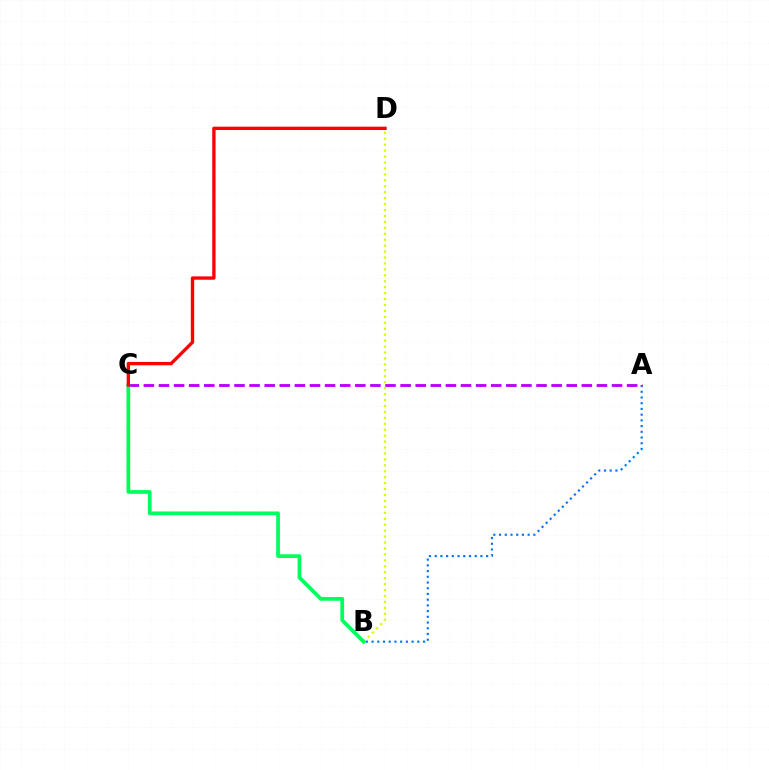{('A', 'B'): [{'color': '#0074ff', 'line_style': 'dotted', 'thickness': 1.55}], ('A', 'C'): [{'color': '#b900ff', 'line_style': 'dashed', 'thickness': 2.05}], ('B', 'D'): [{'color': '#d1ff00', 'line_style': 'dotted', 'thickness': 1.61}], ('B', 'C'): [{'color': '#00ff5c', 'line_style': 'solid', 'thickness': 2.69}], ('C', 'D'): [{'color': '#ff0000', 'line_style': 'solid', 'thickness': 2.41}]}